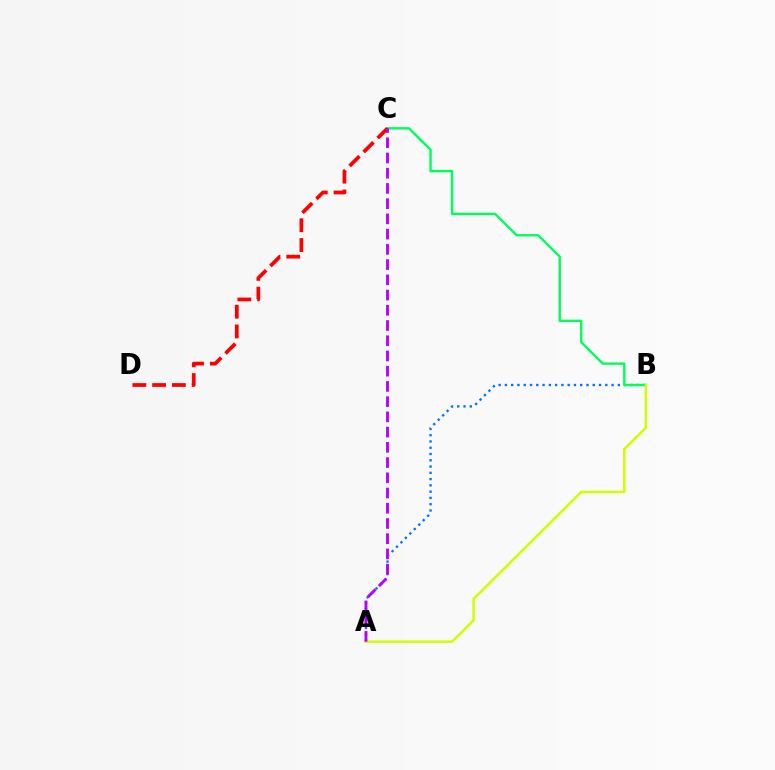{('A', 'B'): [{'color': '#0074ff', 'line_style': 'dotted', 'thickness': 1.7}, {'color': '#d1ff00', 'line_style': 'solid', 'thickness': 1.84}], ('B', 'C'): [{'color': '#00ff5c', 'line_style': 'solid', 'thickness': 1.73}], ('C', 'D'): [{'color': '#ff0000', 'line_style': 'dashed', 'thickness': 2.69}], ('A', 'C'): [{'color': '#b900ff', 'line_style': 'dashed', 'thickness': 2.07}]}